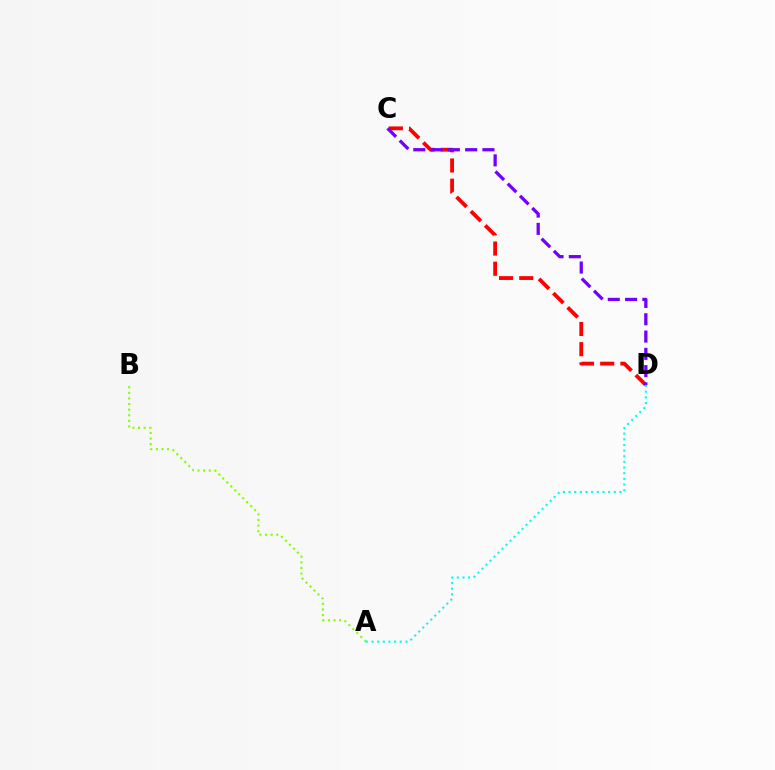{('C', 'D'): [{'color': '#ff0000', 'line_style': 'dashed', 'thickness': 2.74}, {'color': '#7200ff', 'line_style': 'dashed', 'thickness': 2.35}], ('A', 'B'): [{'color': '#84ff00', 'line_style': 'dotted', 'thickness': 1.52}], ('A', 'D'): [{'color': '#00fff6', 'line_style': 'dotted', 'thickness': 1.54}]}